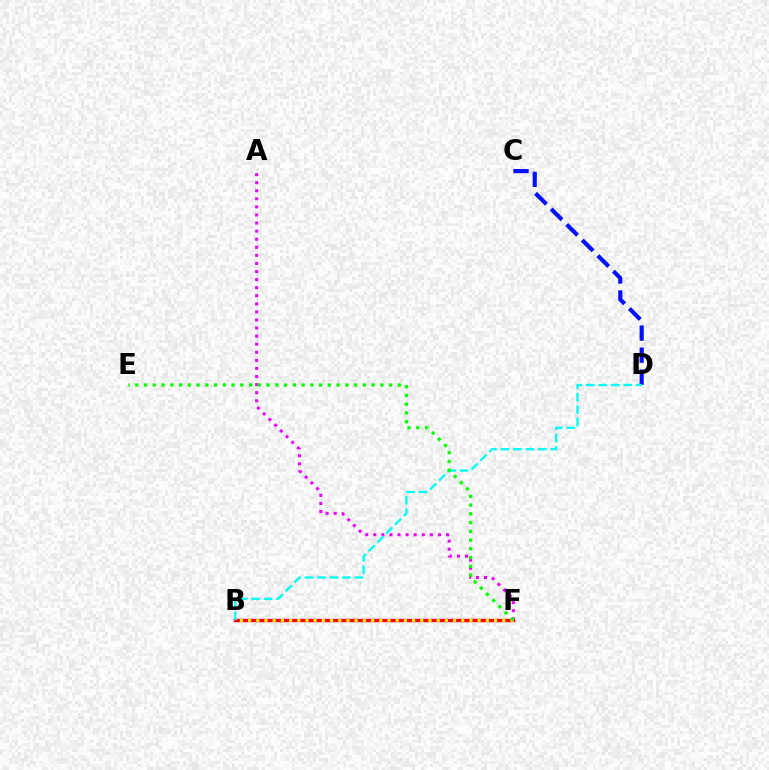{('B', 'F'): [{'color': '#ff0000', 'line_style': 'solid', 'thickness': 2.45}, {'color': '#fcf500', 'line_style': 'dotted', 'thickness': 2.23}], ('A', 'F'): [{'color': '#ee00ff', 'line_style': 'dotted', 'thickness': 2.19}], ('C', 'D'): [{'color': '#0010ff', 'line_style': 'dashed', 'thickness': 2.99}], ('B', 'D'): [{'color': '#00fff6', 'line_style': 'dashed', 'thickness': 1.69}], ('E', 'F'): [{'color': '#08ff00', 'line_style': 'dotted', 'thickness': 2.38}]}